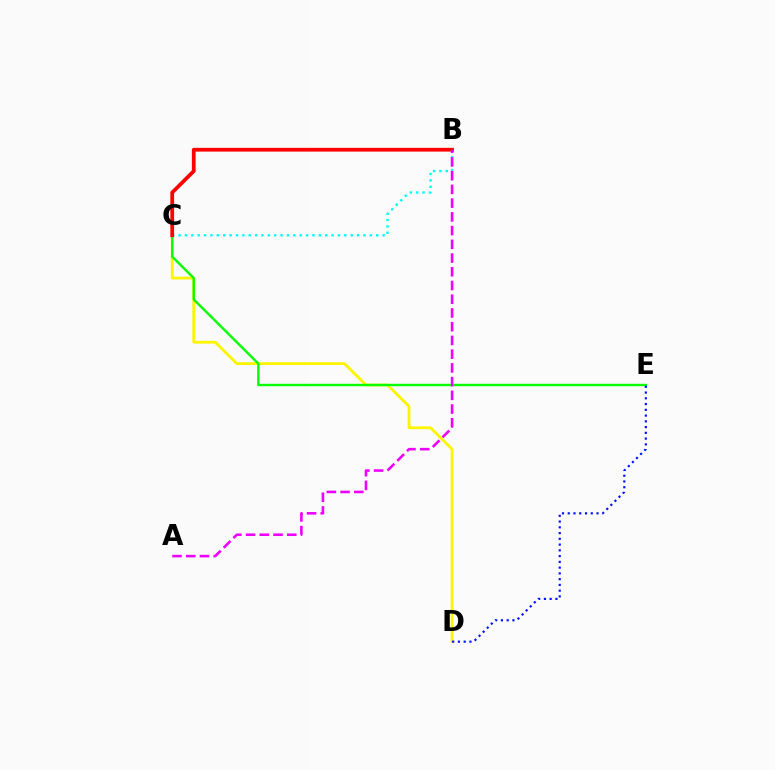{('C', 'D'): [{'color': '#fcf500', 'line_style': 'solid', 'thickness': 2.02}], ('B', 'C'): [{'color': '#00fff6', 'line_style': 'dotted', 'thickness': 1.73}, {'color': '#ff0000', 'line_style': 'solid', 'thickness': 2.7}], ('C', 'E'): [{'color': '#08ff00', 'line_style': 'solid', 'thickness': 1.73}], ('D', 'E'): [{'color': '#0010ff', 'line_style': 'dotted', 'thickness': 1.56}], ('A', 'B'): [{'color': '#ee00ff', 'line_style': 'dashed', 'thickness': 1.87}]}